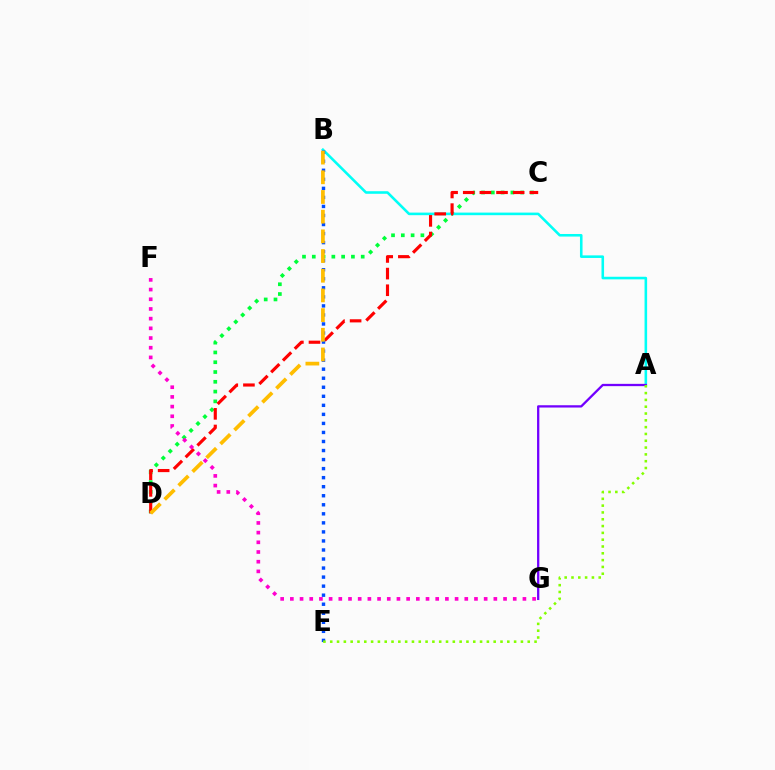{('C', 'D'): [{'color': '#00ff39', 'line_style': 'dotted', 'thickness': 2.66}, {'color': '#ff0000', 'line_style': 'dashed', 'thickness': 2.26}], ('A', 'B'): [{'color': '#00fff6', 'line_style': 'solid', 'thickness': 1.86}], ('B', 'E'): [{'color': '#004bff', 'line_style': 'dotted', 'thickness': 2.46}], ('A', 'G'): [{'color': '#7200ff', 'line_style': 'solid', 'thickness': 1.65}], ('B', 'D'): [{'color': '#ffbd00', 'line_style': 'dashed', 'thickness': 2.67}], ('F', 'G'): [{'color': '#ff00cf', 'line_style': 'dotted', 'thickness': 2.63}], ('A', 'E'): [{'color': '#84ff00', 'line_style': 'dotted', 'thickness': 1.85}]}